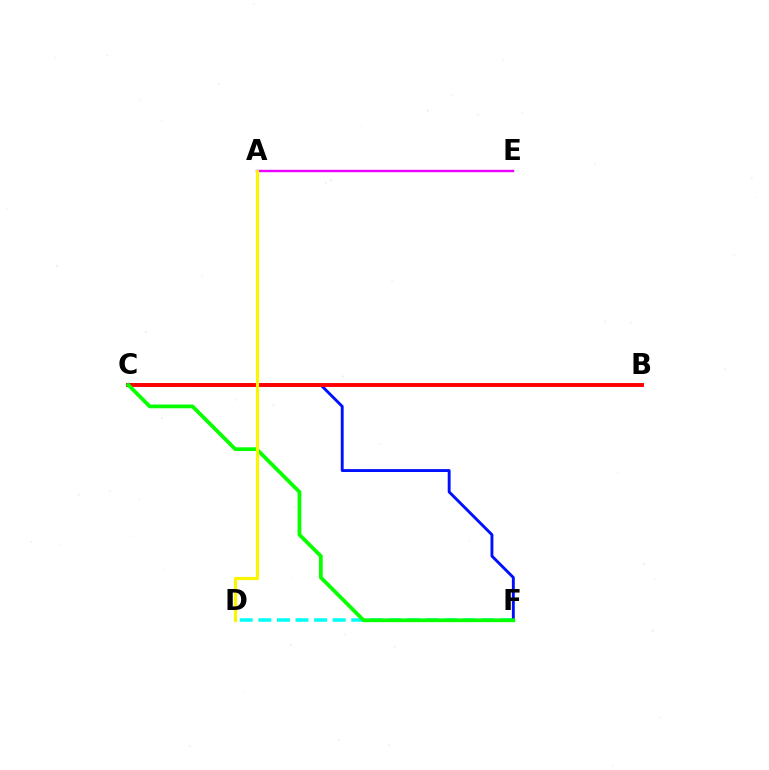{('D', 'F'): [{'color': '#00fff6', 'line_style': 'dashed', 'thickness': 2.53}], ('C', 'F'): [{'color': '#0010ff', 'line_style': 'solid', 'thickness': 2.08}, {'color': '#08ff00', 'line_style': 'solid', 'thickness': 2.71}], ('B', 'C'): [{'color': '#ff0000', 'line_style': 'solid', 'thickness': 2.81}], ('A', 'E'): [{'color': '#ee00ff', 'line_style': 'solid', 'thickness': 1.73}], ('A', 'D'): [{'color': '#fcf500', 'line_style': 'solid', 'thickness': 2.26}]}